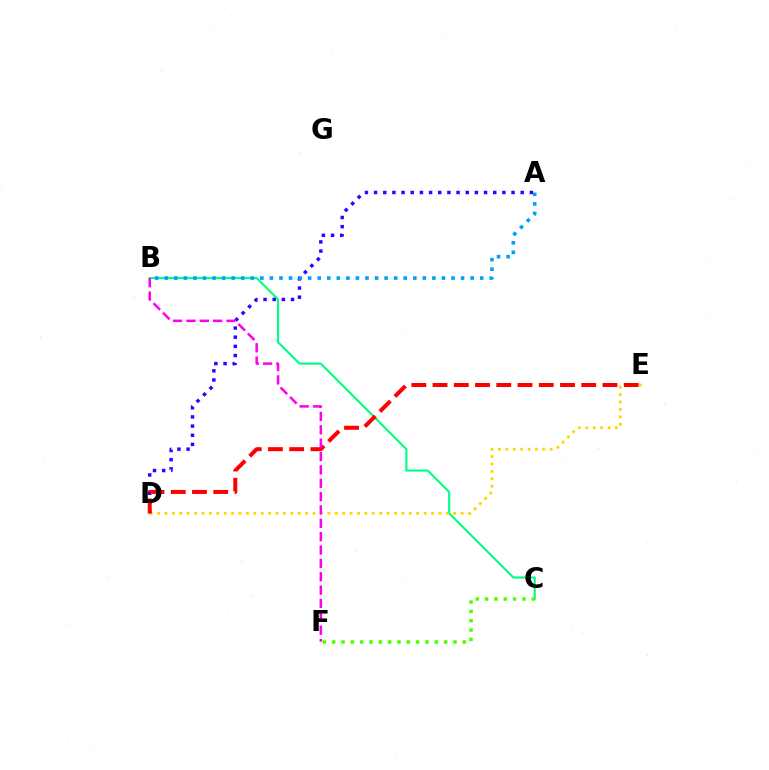{('B', 'C'): [{'color': '#00ff86', 'line_style': 'solid', 'thickness': 1.54}], ('D', 'E'): [{'color': '#ffd500', 'line_style': 'dotted', 'thickness': 2.01}, {'color': '#ff0000', 'line_style': 'dashed', 'thickness': 2.89}], ('C', 'F'): [{'color': '#4fff00', 'line_style': 'dotted', 'thickness': 2.53}], ('A', 'D'): [{'color': '#3700ff', 'line_style': 'dotted', 'thickness': 2.49}], ('A', 'B'): [{'color': '#009eff', 'line_style': 'dotted', 'thickness': 2.6}], ('B', 'F'): [{'color': '#ff00ed', 'line_style': 'dashed', 'thickness': 1.82}]}